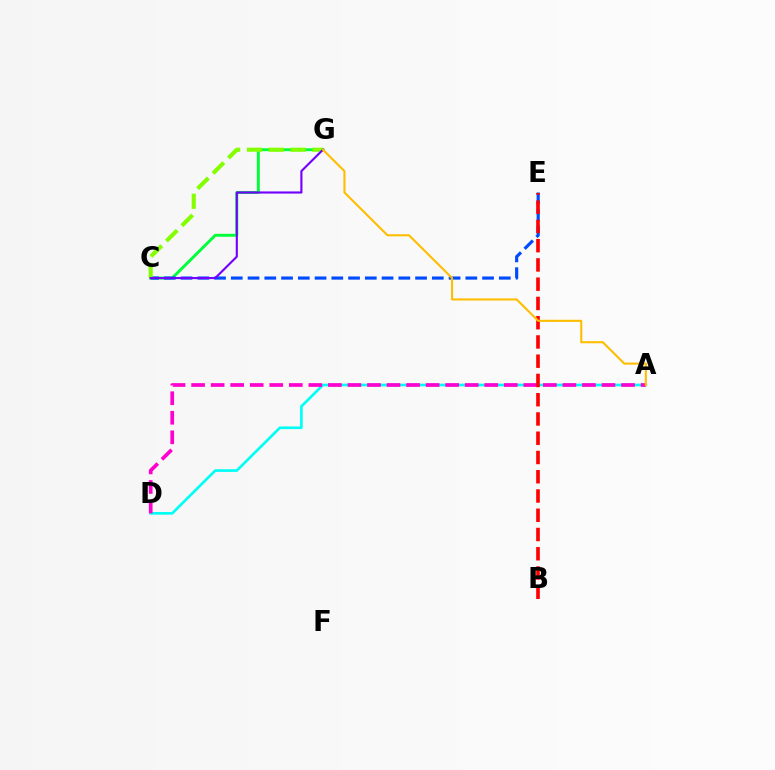{('C', 'G'): [{'color': '#00ff39', 'line_style': 'solid', 'thickness': 2.1}, {'color': '#84ff00', 'line_style': 'dashed', 'thickness': 2.96}, {'color': '#7200ff', 'line_style': 'solid', 'thickness': 1.53}], ('C', 'E'): [{'color': '#004bff', 'line_style': 'dashed', 'thickness': 2.28}], ('A', 'D'): [{'color': '#00fff6', 'line_style': 'solid', 'thickness': 1.93}, {'color': '#ff00cf', 'line_style': 'dashed', 'thickness': 2.65}], ('B', 'E'): [{'color': '#ff0000', 'line_style': 'dashed', 'thickness': 2.62}], ('A', 'G'): [{'color': '#ffbd00', 'line_style': 'solid', 'thickness': 1.51}]}